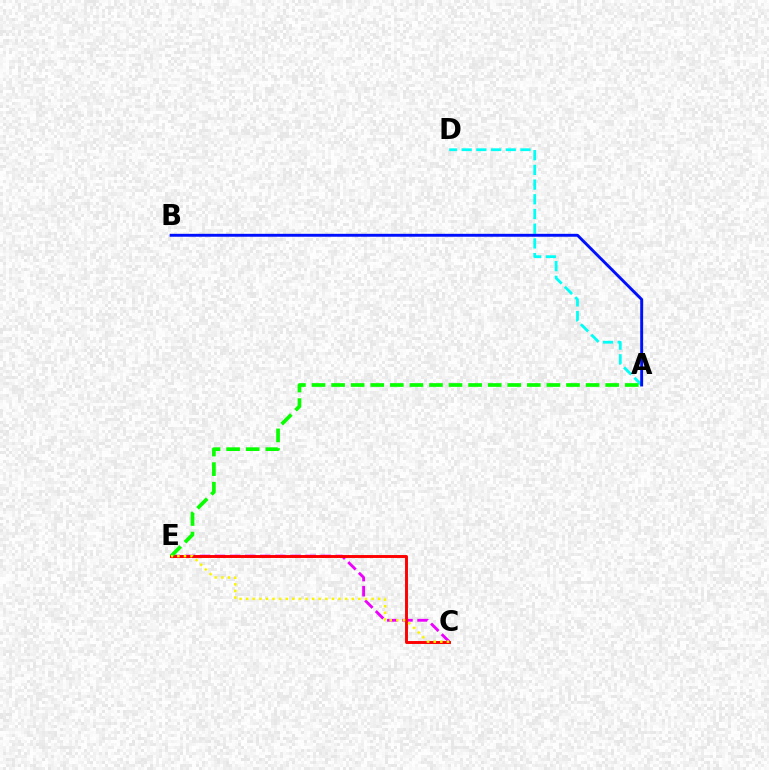{('A', 'D'): [{'color': '#00fff6', 'line_style': 'dashed', 'thickness': 2.0}], ('C', 'E'): [{'color': '#ee00ff', 'line_style': 'dashed', 'thickness': 2.05}, {'color': '#ff0000', 'line_style': 'solid', 'thickness': 2.1}, {'color': '#fcf500', 'line_style': 'dotted', 'thickness': 1.79}], ('A', 'E'): [{'color': '#08ff00', 'line_style': 'dashed', 'thickness': 2.66}], ('A', 'B'): [{'color': '#0010ff', 'line_style': 'solid', 'thickness': 2.1}]}